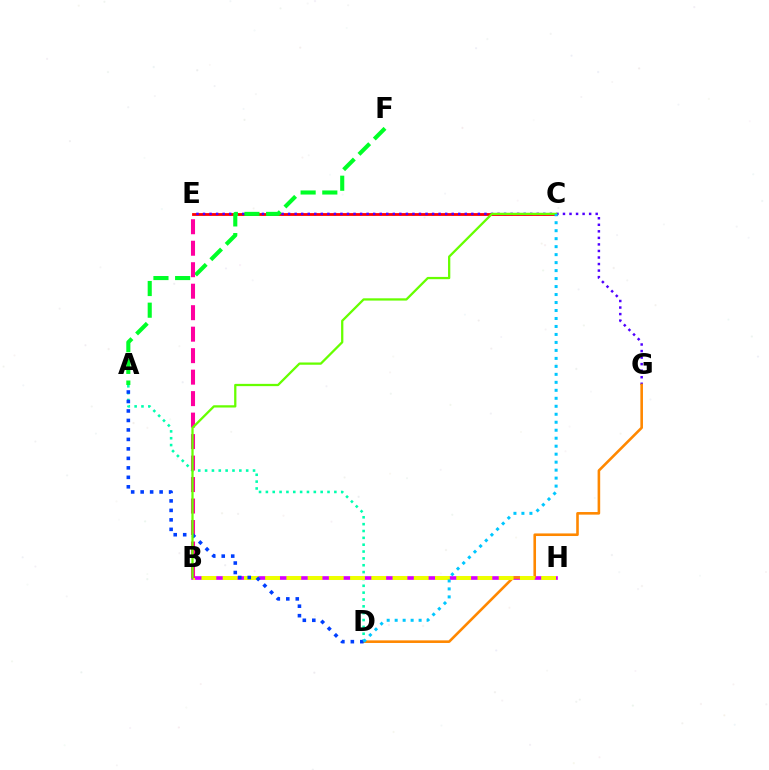{('C', 'E'): [{'color': '#ff0000', 'line_style': 'solid', 'thickness': 2.02}], ('A', 'D'): [{'color': '#00ffaf', 'line_style': 'dotted', 'thickness': 1.86}, {'color': '#003fff', 'line_style': 'dotted', 'thickness': 2.58}], ('B', 'H'): [{'color': '#d600ff', 'line_style': 'solid', 'thickness': 2.63}, {'color': '#eeff00', 'line_style': 'dashed', 'thickness': 2.88}], ('E', 'G'): [{'color': '#4f00ff', 'line_style': 'dotted', 'thickness': 1.78}], ('D', 'G'): [{'color': '#ff8800', 'line_style': 'solid', 'thickness': 1.87}], ('A', 'F'): [{'color': '#00ff27', 'line_style': 'dashed', 'thickness': 2.95}], ('B', 'E'): [{'color': '#ff00a0', 'line_style': 'dashed', 'thickness': 2.92}], ('B', 'C'): [{'color': '#66ff00', 'line_style': 'solid', 'thickness': 1.64}], ('C', 'D'): [{'color': '#00c7ff', 'line_style': 'dotted', 'thickness': 2.17}]}